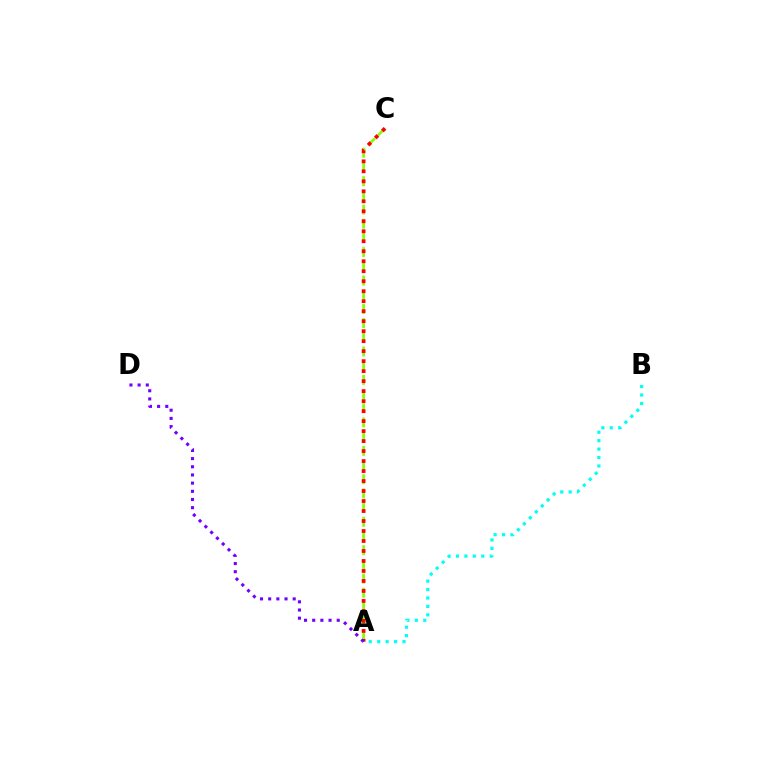{('A', 'C'): [{'color': '#84ff00', 'line_style': 'dashed', 'thickness': 1.93}, {'color': '#ff0000', 'line_style': 'dotted', 'thickness': 2.71}], ('A', 'D'): [{'color': '#7200ff', 'line_style': 'dotted', 'thickness': 2.22}], ('A', 'B'): [{'color': '#00fff6', 'line_style': 'dotted', 'thickness': 2.29}]}